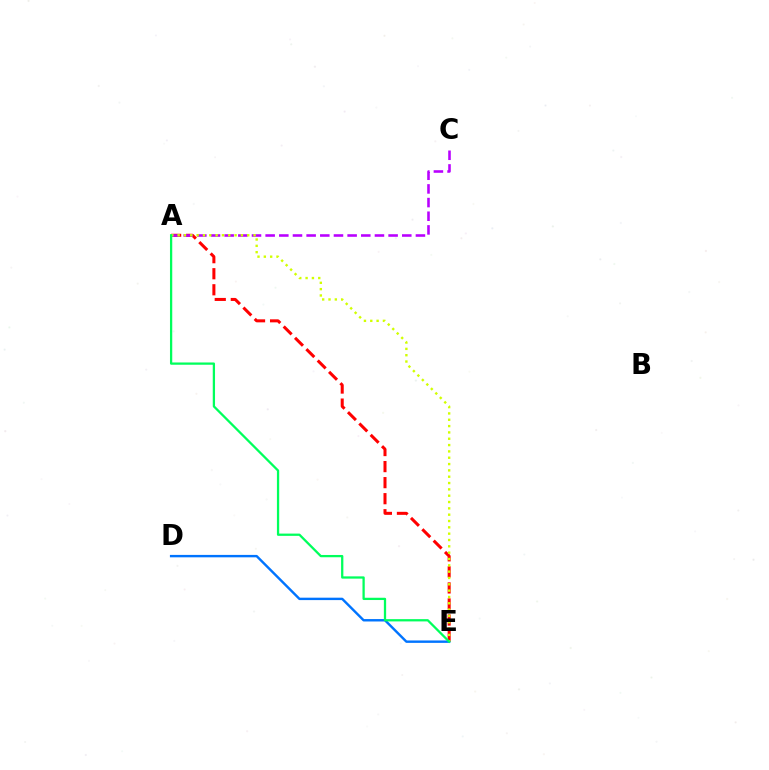{('A', 'E'): [{'color': '#ff0000', 'line_style': 'dashed', 'thickness': 2.18}, {'color': '#d1ff00', 'line_style': 'dotted', 'thickness': 1.72}, {'color': '#00ff5c', 'line_style': 'solid', 'thickness': 1.64}], ('A', 'C'): [{'color': '#b900ff', 'line_style': 'dashed', 'thickness': 1.86}], ('D', 'E'): [{'color': '#0074ff', 'line_style': 'solid', 'thickness': 1.74}]}